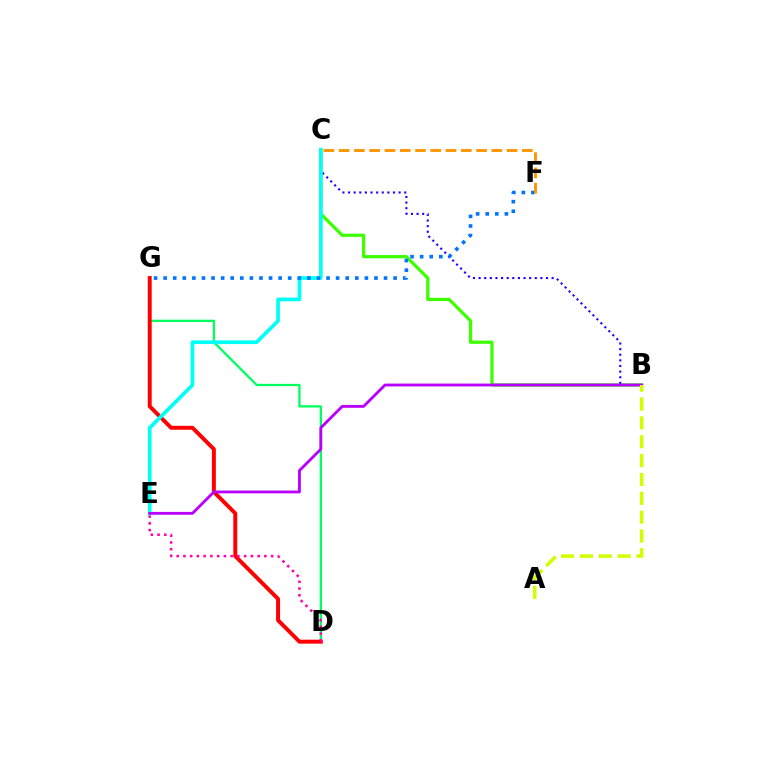{('D', 'G'): [{'color': '#00ff5c', 'line_style': 'solid', 'thickness': 1.64}, {'color': '#ff0000', 'line_style': 'solid', 'thickness': 2.84}], ('B', 'C'): [{'color': '#3dff00', 'line_style': 'solid', 'thickness': 2.33}, {'color': '#2500ff', 'line_style': 'dotted', 'thickness': 1.53}], ('D', 'E'): [{'color': '#ff00ac', 'line_style': 'dotted', 'thickness': 1.83}], ('C', 'E'): [{'color': '#00fff6', 'line_style': 'solid', 'thickness': 2.66}], ('B', 'E'): [{'color': '#b900ff', 'line_style': 'solid', 'thickness': 2.04}], ('F', 'G'): [{'color': '#0074ff', 'line_style': 'dotted', 'thickness': 2.6}], ('A', 'B'): [{'color': '#d1ff00', 'line_style': 'dashed', 'thickness': 2.56}], ('C', 'F'): [{'color': '#ff9400', 'line_style': 'dashed', 'thickness': 2.07}]}